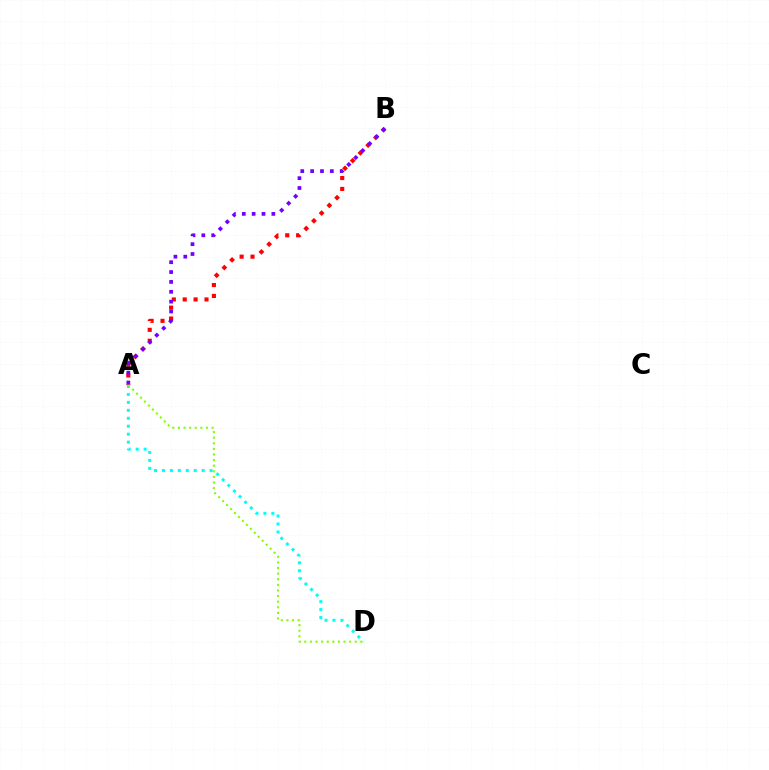{('A', 'B'): [{'color': '#ff0000', 'line_style': 'dotted', 'thickness': 2.96}, {'color': '#7200ff', 'line_style': 'dotted', 'thickness': 2.68}], ('A', 'D'): [{'color': '#00fff6', 'line_style': 'dotted', 'thickness': 2.16}, {'color': '#84ff00', 'line_style': 'dotted', 'thickness': 1.52}]}